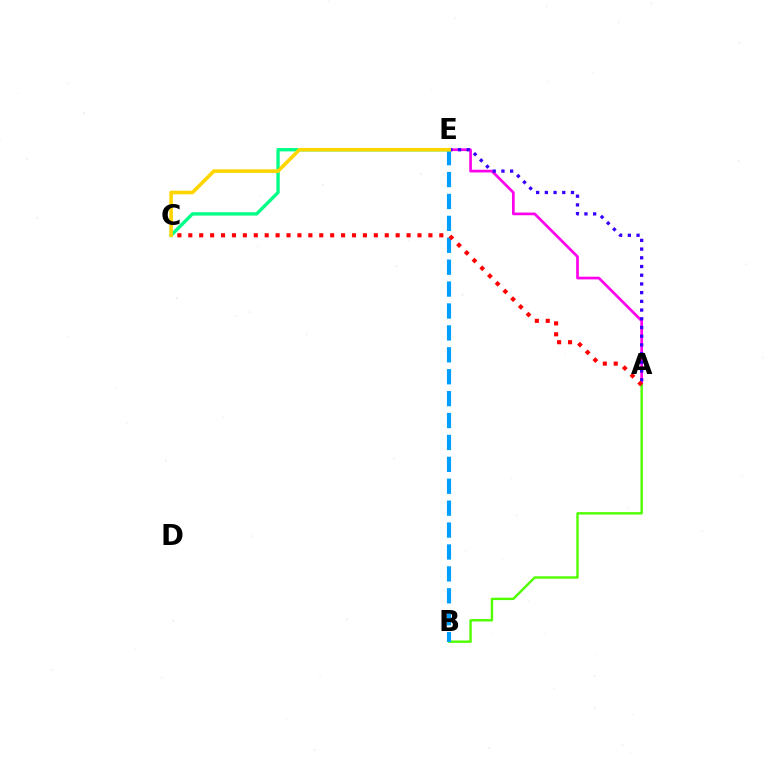{('A', 'E'): [{'color': '#ff00ed', 'line_style': 'solid', 'thickness': 1.94}, {'color': '#3700ff', 'line_style': 'dotted', 'thickness': 2.37}], ('A', 'B'): [{'color': '#4fff00', 'line_style': 'solid', 'thickness': 1.73}], ('B', 'E'): [{'color': '#009eff', 'line_style': 'dashed', 'thickness': 2.98}], ('C', 'E'): [{'color': '#00ff86', 'line_style': 'solid', 'thickness': 2.41}, {'color': '#ffd500', 'line_style': 'solid', 'thickness': 2.57}], ('A', 'C'): [{'color': '#ff0000', 'line_style': 'dotted', 'thickness': 2.97}]}